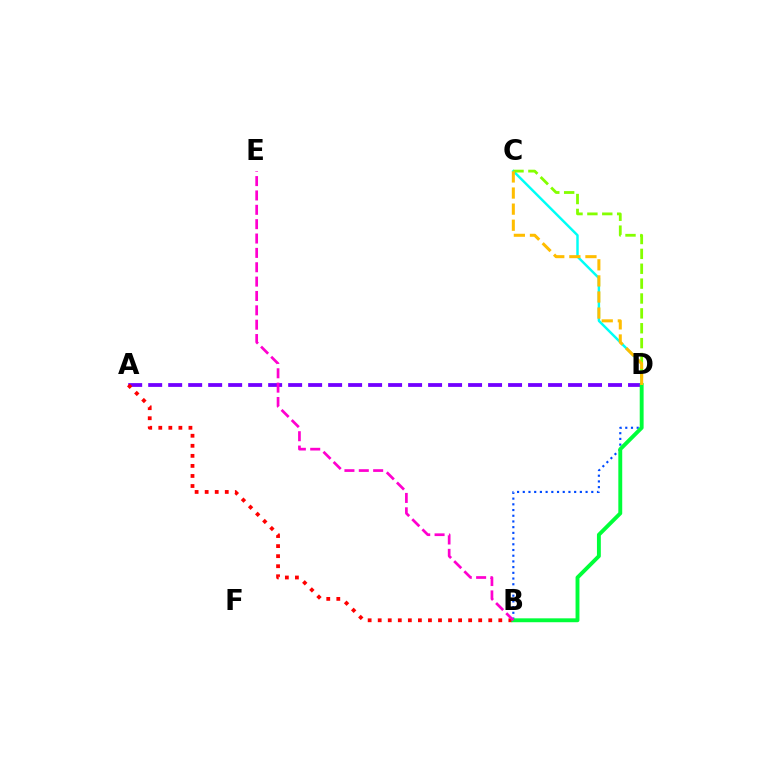{('C', 'D'): [{'color': '#00fff6', 'line_style': 'solid', 'thickness': 1.76}, {'color': '#84ff00', 'line_style': 'dashed', 'thickness': 2.02}, {'color': '#ffbd00', 'line_style': 'dashed', 'thickness': 2.19}], ('B', 'D'): [{'color': '#004bff', 'line_style': 'dotted', 'thickness': 1.55}, {'color': '#00ff39', 'line_style': 'solid', 'thickness': 2.8}], ('A', 'D'): [{'color': '#7200ff', 'line_style': 'dashed', 'thickness': 2.72}], ('A', 'B'): [{'color': '#ff0000', 'line_style': 'dotted', 'thickness': 2.73}], ('B', 'E'): [{'color': '#ff00cf', 'line_style': 'dashed', 'thickness': 1.95}]}